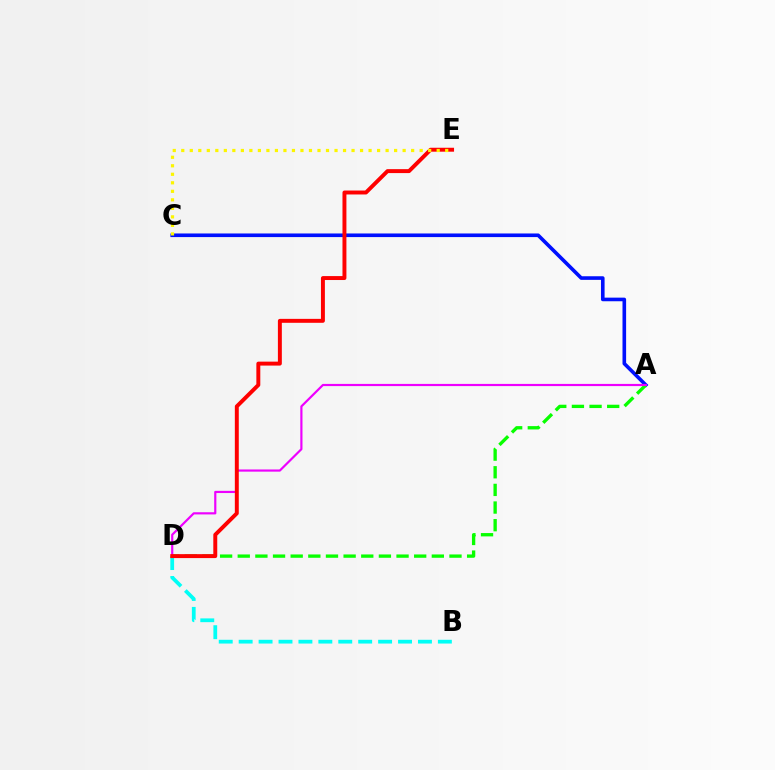{('B', 'D'): [{'color': '#00fff6', 'line_style': 'dashed', 'thickness': 2.71}], ('A', 'C'): [{'color': '#0010ff', 'line_style': 'solid', 'thickness': 2.6}], ('A', 'D'): [{'color': '#08ff00', 'line_style': 'dashed', 'thickness': 2.4}, {'color': '#ee00ff', 'line_style': 'solid', 'thickness': 1.57}], ('D', 'E'): [{'color': '#ff0000', 'line_style': 'solid', 'thickness': 2.84}], ('C', 'E'): [{'color': '#fcf500', 'line_style': 'dotted', 'thickness': 2.31}]}